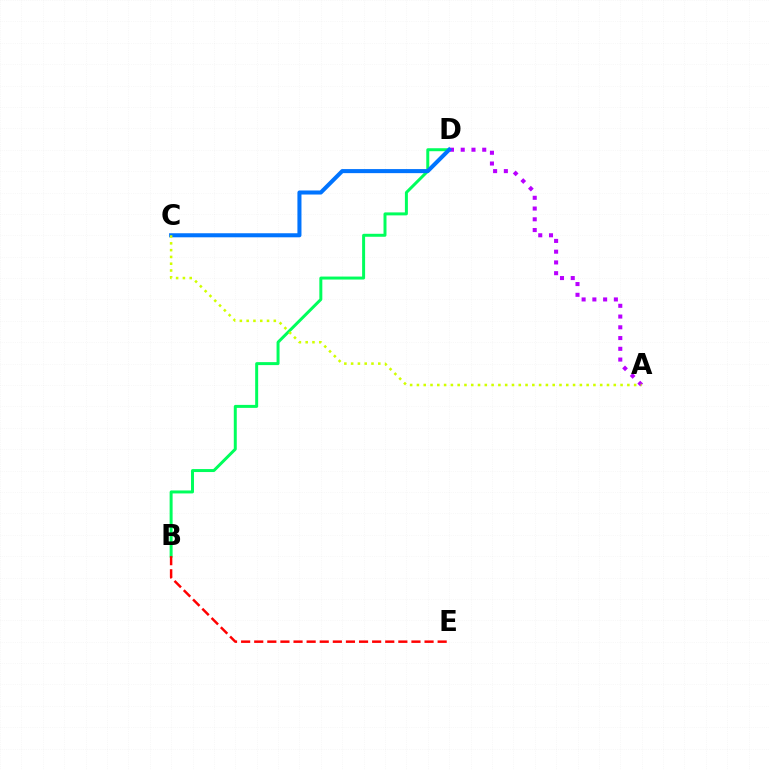{('B', 'D'): [{'color': '#00ff5c', 'line_style': 'solid', 'thickness': 2.14}], ('A', 'D'): [{'color': '#b900ff', 'line_style': 'dotted', 'thickness': 2.92}], ('B', 'E'): [{'color': '#ff0000', 'line_style': 'dashed', 'thickness': 1.78}], ('C', 'D'): [{'color': '#0074ff', 'line_style': 'solid', 'thickness': 2.92}], ('A', 'C'): [{'color': '#d1ff00', 'line_style': 'dotted', 'thickness': 1.84}]}